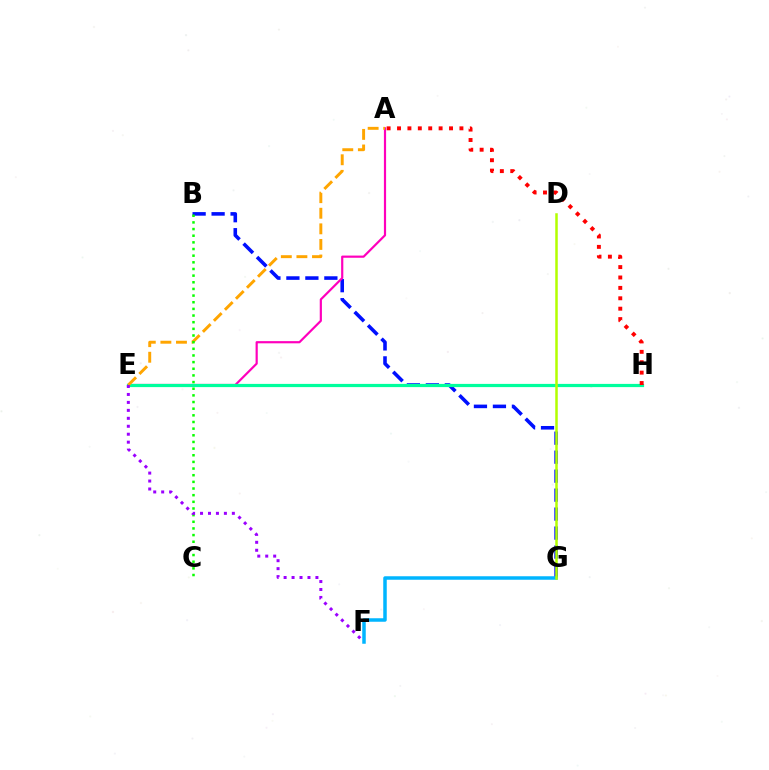{('B', 'G'): [{'color': '#0010ff', 'line_style': 'dashed', 'thickness': 2.58}], ('A', 'E'): [{'color': '#ff00bd', 'line_style': 'solid', 'thickness': 1.58}, {'color': '#ffa500', 'line_style': 'dashed', 'thickness': 2.12}], ('F', 'G'): [{'color': '#00b5ff', 'line_style': 'solid', 'thickness': 2.52}], ('E', 'H'): [{'color': '#00ff9d', 'line_style': 'solid', 'thickness': 2.31}], ('D', 'G'): [{'color': '#b3ff00', 'line_style': 'solid', 'thickness': 1.8}], ('B', 'C'): [{'color': '#08ff00', 'line_style': 'dotted', 'thickness': 1.81}], ('A', 'H'): [{'color': '#ff0000', 'line_style': 'dotted', 'thickness': 2.83}], ('E', 'F'): [{'color': '#9b00ff', 'line_style': 'dotted', 'thickness': 2.16}]}